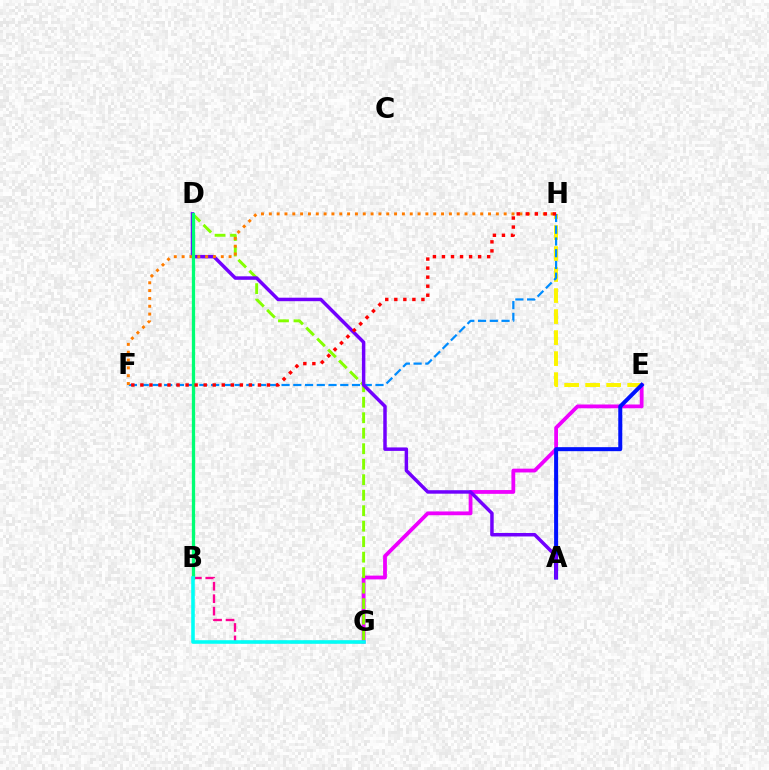{('E', 'G'): [{'color': '#ee00ff', 'line_style': 'solid', 'thickness': 2.73}], ('E', 'H'): [{'color': '#fcf500', 'line_style': 'dashed', 'thickness': 2.85}], ('B', 'D'): [{'color': '#08ff00', 'line_style': 'dashed', 'thickness': 1.95}, {'color': '#00ff74', 'line_style': 'solid', 'thickness': 2.37}], ('A', 'E'): [{'color': '#0010ff', 'line_style': 'solid', 'thickness': 2.89}], ('F', 'H'): [{'color': '#008cff', 'line_style': 'dashed', 'thickness': 1.59}, {'color': '#ff7c00', 'line_style': 'dotted', 'thickness': 2.13}, {'color': '#ff0000', 'line_style': 'dotted', 'thickness': 2.46}], ('B', 'G'): [{'color': '#ff0094', 'line_style': 'dashed', 'thickness': 1.69}, {'color': '#00fff6', 'line_style': 'solid', 'thickness': 2.58}], ('D', 'G'): [{'color': '#84ff00', 'line_style': 'dashed', 'thickness': 2.1}], ('A', 'D'): [{'color': '#7200ff', 'line_style': 'solid', 'thickness': 2.51}]}